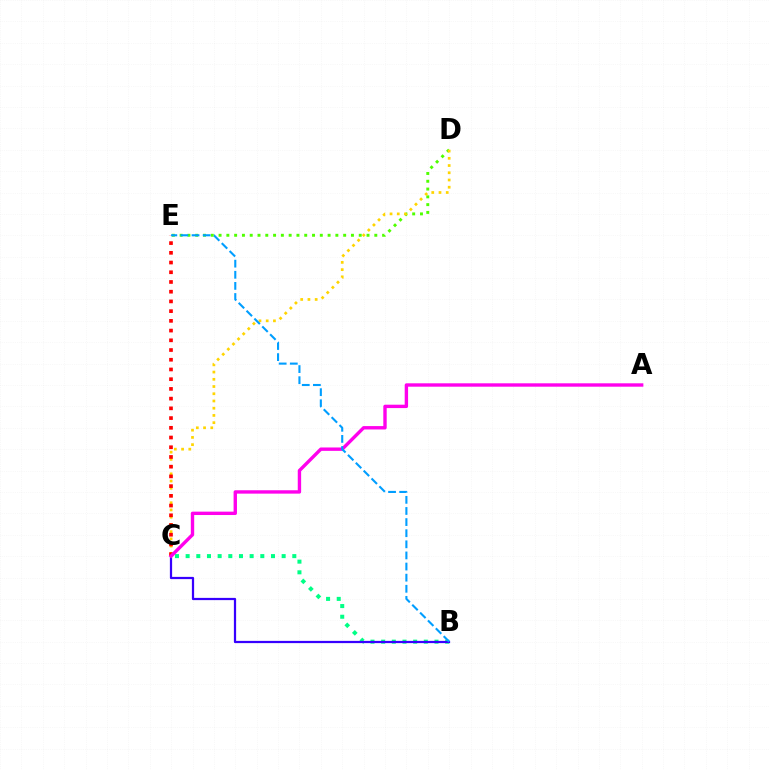{('D', 'E'): [{'color': '#4fff00', 'line_style': 'dotted', 'thickness': 2.12}], ('C', 'D'): [{'color': '#ffd500', 'line_style': 'dotted', 'thickness': 1.96}], ('B', 'C'): [{'color': '#00ff86', 'line_style': 'dotted', 'thickness': 2.9}, {'color': '#3700ff', 'line_style': 'solid', 'thickness': 1.61}], ('C', 'E'): [{'color': '#ff0000', 'line_style': 'dotted', 'thickness': 2.64}], ('A', 'C'): [{'color': '#ff00ed', 'line_style': 'solid', 'thickness': 2.44}], ('B', 'E'): [{'color': '#009eff', 'line_style': 'dashed', 'thickness': 1.51}]}